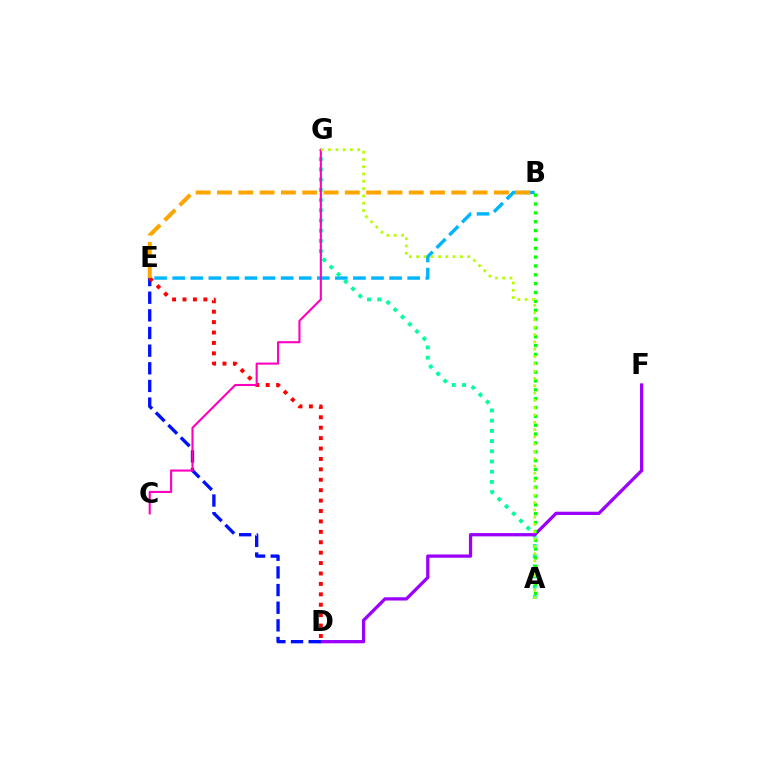{('B', 'E'): [{'color': '#00b5ff', 'line_style': 'dashed', 'thickness': 2.46}, {'color': '#ffa500', 'line_style': 'dashed', 'thickness': 2.89}], ('A', 'G'): [{'color': '#00ff9d', 'line_style': 'dotted', 'thickness': 2.77}, {'color': '#b3ff00', 'line_style': 'dotted', 'thickness': 1.98}], ('D', 'F'): [{'color': '#9b00ff', 'line_style': 'solid', 'thickness': 2.36}], ('D', 'E'): [{'color': '#0010ff', 'line_style': 'dashed', 'thickness': 2.4}, {'color': '#ff0000', 'line_style': 'dotted', 'thickness': 2.83}], ('A', 'B'): [{'color': '#08ff00', 'line_style': 'dotted', 'thickness': 2.4}], ('C', 'G'): [{'color': '#ff00bd', 'line_style': 'solid', 'thickness': 1.51}]}